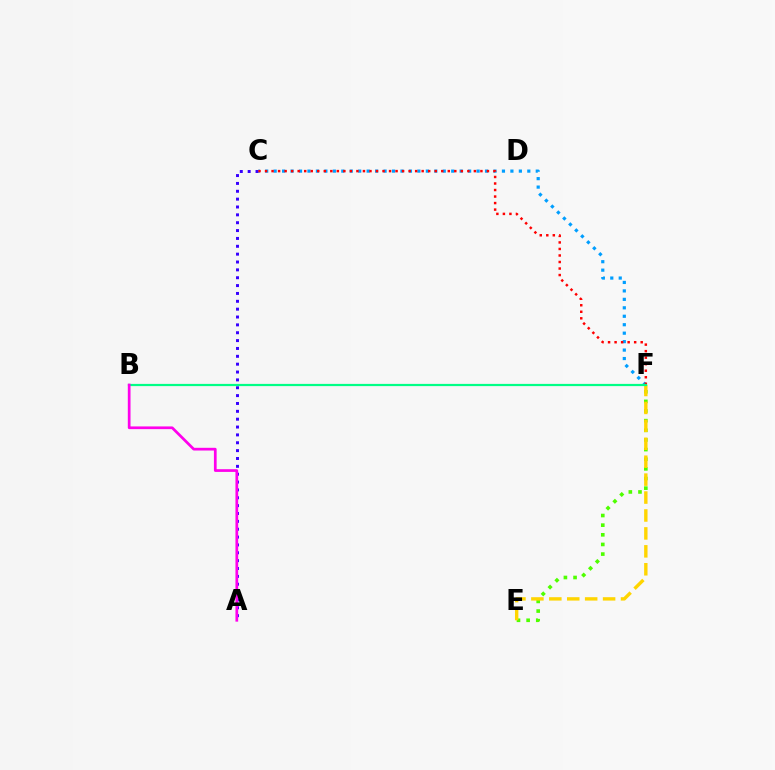{('E', 'F'): [{'color': '#4fff00', 'line_style': 'dotted', 'thickness': 2.62}, {'color': '#ffd500', 'line_style': 'dashed', 'thickness': 2.44}], ('C', 'F'): [{'color': '#009eff', 'line_style': 'dotted', 'thickness': 2.3}, {'color': '#ff0000', 'line_style': 'dotted', 'thickness': 1.77}], ('A', 'C'): [{'color': '#3700ff', 'line_style': 'dotted', 'thickness': 2.14}], ('B', 'F'): [{'color': '#00ff86', 'line_style': 'solid', 'thickness': 1.59}], ('A', 'B'): [{'color': '#ff00ed', 'line_style': 'solid', 'thickness': 1.95}]}